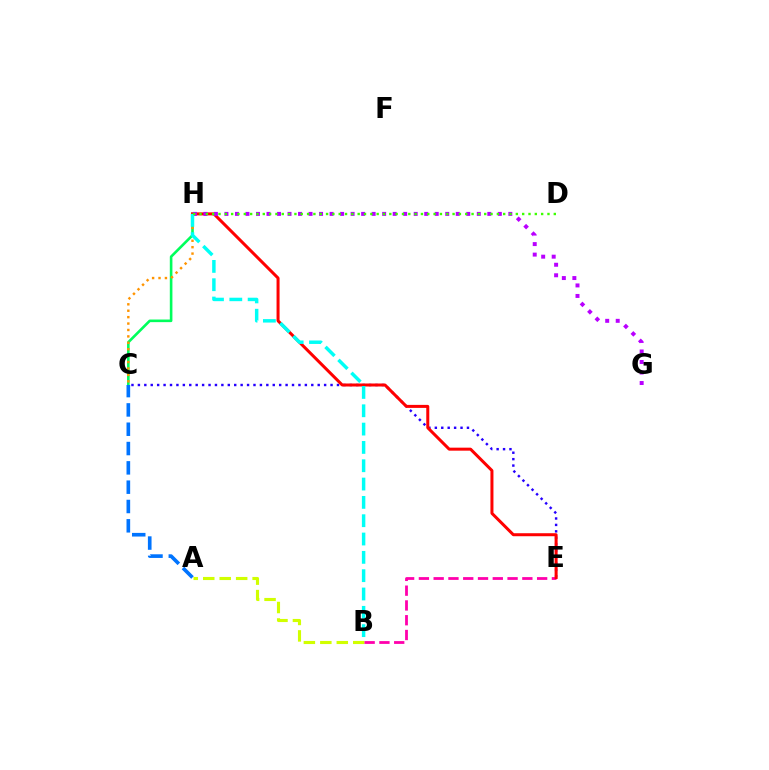{('A', 'B'): [{'color': '#d1ff00', 'line_style': 'dashed', 'thickness': 2.24}], ('C', 'E'): [{'color': '#2500ff', 'line_style': 'dotted', 'thickness': 1.74}], ('B', 'E'): [{'color': '#ff00ac', 'line_style': 'dashed', 'thickness': 2.01}], ('C', 'H'): [{'color': '#00ff5c', 'line_style': 'solid', 'thickness': 1.88}, {'color': '#ff9400', 'line_style': 'dotted', 'thickness': 1.74}], ('E', 'H'): [{'color': '#ff0000', 'line_style': 'solid', 'thickness': 2.17}], ('G', 'H'): [{'color': '#b900ff', 'line_style': 'dotted', 'thickness': 2.86}], ('B', 'H'): [{'color': '#00fff6', 'line_style': 'dashed', 'thickness': 2.49}], ('A', 'C'): [{'color': '#0074ff', 'line_style': 'dashed', 'thickness': 2.62}], ('D', 'H'): [{'color': '#3dff00', 'line_style': 'dotted', 'thickness': 1.72}]}